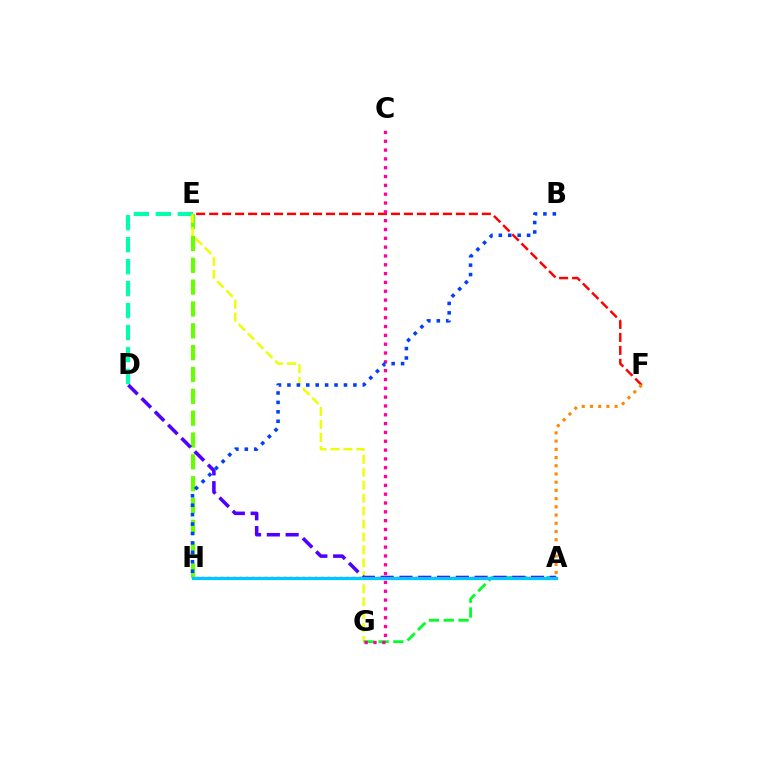{('D', 'E'): [{'color': '#00ffaf', 'line_style': 'dashed', 'thickness': 2.99}], ('E', 'H'): [{'color': '#66ff00', 'line_style': 'dashed', 'thickness': 2.97}], ('E', 'G'): [{'color': '#eeff00', 'line_style': 'dashed', 'thickness': 1.76}], ('E', 'F'): [{'color': '#ff0000', 'line_style': 'dashed', 'thickness': 1.76}], ('A', 'G'): [{'color': '#00ff27', 'line_style': 'dashed', 'thickness': 2.01}], ('A', 'D'): [{'color': '#4f00ff', 'line_style': 'dashed', 'thickness': 2.55}], ('A', 'H'): [{'color': '#d600ff', 'line_style': 'dotted', 'thickness': 1.71}, {'color': '#00c7ff', 'line_style': 'solid', 'thickness': 2.35}], ('C', 'G'): [{'color': '#ff00a0', 'line_style': 'dotted', 'thickness': 2.4}], ('B', 'H'): [{'color': '#003fff', 'line_style': 'dotted', 'thickness': 2.56}], ('A', 'F'): [{'color': '#ff8800', 'line_style': 'dotted', 'thickness': 2.23}]}